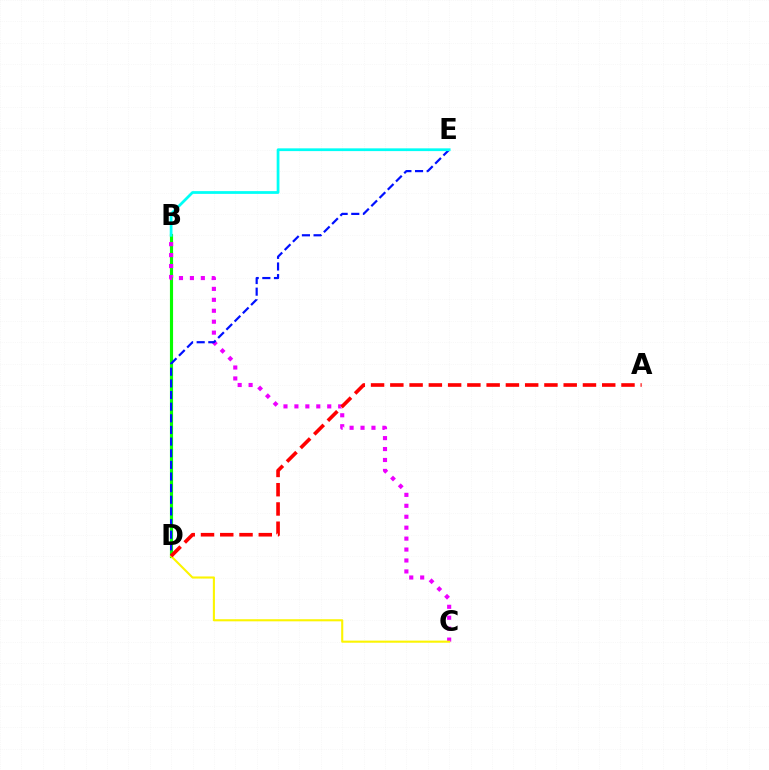{('B', 'D'): [{'color': '#08ff00', 'line_style': 'solid', 'thickness': 2.26}], ('B', 'C'): [{'color': '#ee00ff', 'line_style': 'dotted', 'thickness': 2.97}], ('D', 'E'): [{'color': '#0010ff', 'line_style': 'dashed', 'thickness': 1.58}], ('C', 'D'): [{'color': '#fcf500', 'line_style': 'solid', 'thickness': 1.51}], ('B', 'E'): [{'color': '#00fff6', 'line_style': 'solid', 'thickness': 1.99}], ('A', 'D'): [{'color': '#ff0000', 'line_style': 'dashed', 'thickness': 2.62}]}